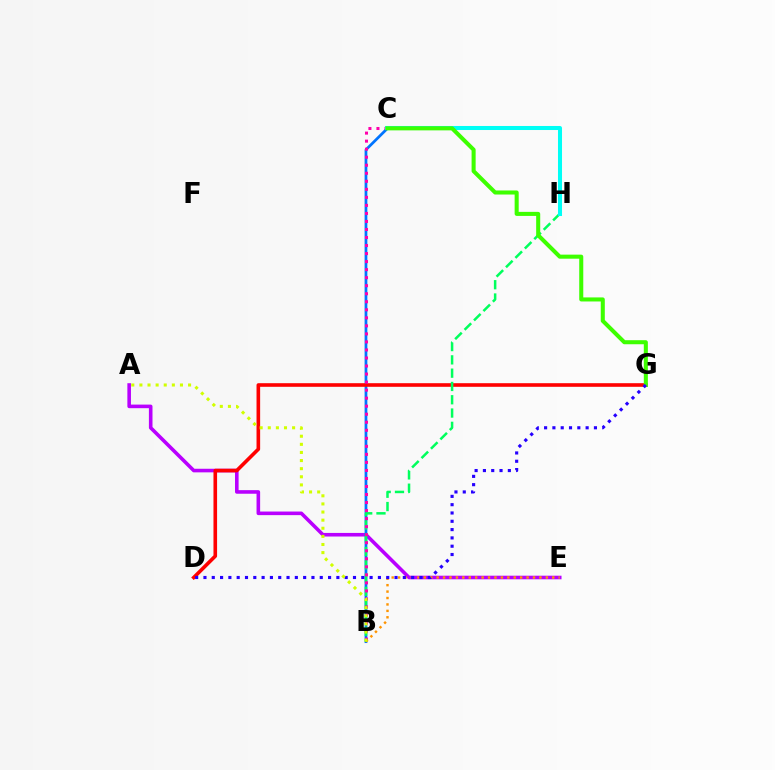{('A', 'E'): [{'color': '#b900ff', 'line_style': 'solid', 'thickness': 2.58}], ('B', 'C'): [{'color': '#0074ff', 'line_style': 'solid', 'thickness': 1.98}, {'color': '#ff00ac', 'line_style': 'dotted', 'thickness': 2.18}], ('D', 'G'): [{'color': '#ff0000', 'line_style': 'solid', 'thickness': 2.6}, {'color': '#2500ff', 'line_style': 'dotted', 'thickness': 2.26}], ('B', 'H'): [{'color': '#00ff5c', 'line_style': 'dashed', 'thickness': 1.81}], ('C', 'H'): [{'color': '#00fff6', 'line_style': 'solid', 'thickness': 2.91}], ('B', 'E'): [{'color': '#ff9400', 'line_style': 'dotted', 'thickness': 1.75}], ('C', 'G'): [{'color': '#3dff00', 'line_style': 'solid', 'thickness': 2.92}], ('A', 'B'): [{'color': '#d1ff00', 'line_style': 'dotted', 'thickness': 2.2}]}